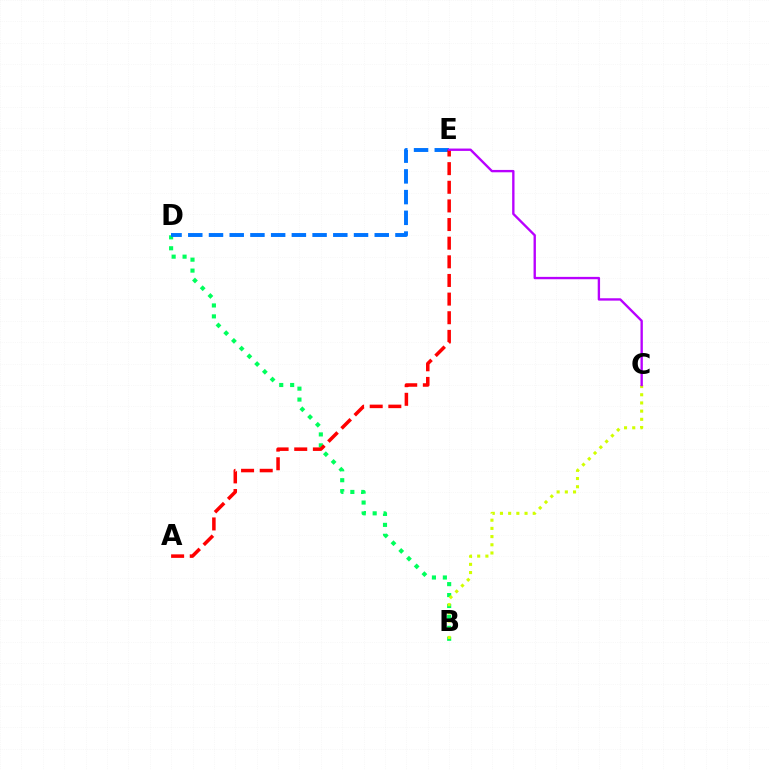{('B', 'D'): [{'color': '#00ff5c', 'line_style': 'dotted', 'thickness': 2.97}], ('D', 'E'): [{'color': '#0074ff', 'line_style': 'dashed', 'thickness': 2.81}], ('B', 'C'): [{'color': '#d1ff00', 'line_style': 'dotted', 'thickness': 2.23}], ('A', 'E'): [{'color': '#ff0000', 'line_style': 'dashed', 'thickness': 2.53}], ('C', 'E'): [{'color': '#b900ff', 'line_style': 'solid', 'thickness': 1.7}]}